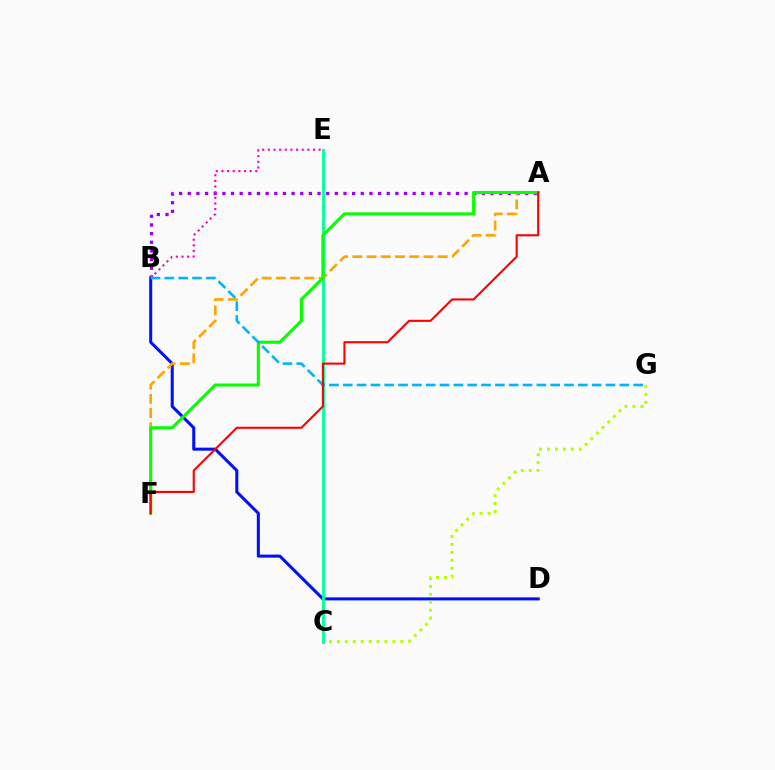{('A', 'B'): [{'color': '#9b00ff', 'line_style': 'dotted', 'thickness': 2.35}], ('B', 'D'): [{'color': '#0010ff', 'line_style': 'solid', 'thickness': 2.19}], ('B', 'E'): [{'color': '#ff00bd', 'line_style': 'dotted', 'thickness': 1.53}], ('C', 'G'): [{'color': '#b3ff00', 'line_style': 'dotted', 'thickness': 2.16}], ('C', 'E'): [{'color': '#00ff9d', 'line_style': 'solid', 'thickness': 2.06}], ('A', 'F'): [{'color': '#ffa500', 'line_style': 'dashed', 'thickness': 1.93}, {'color': '#08ff00', 'line_style': 'solid', 'thickness': 2.22}, {'color': '#ff0000', 'line_style': 'solid', 'thickness': 1.52}], ('B', 'G'): [{'color': '#00b5ff', 'line_style': 'dashed', 'thickness': 1.88}]}